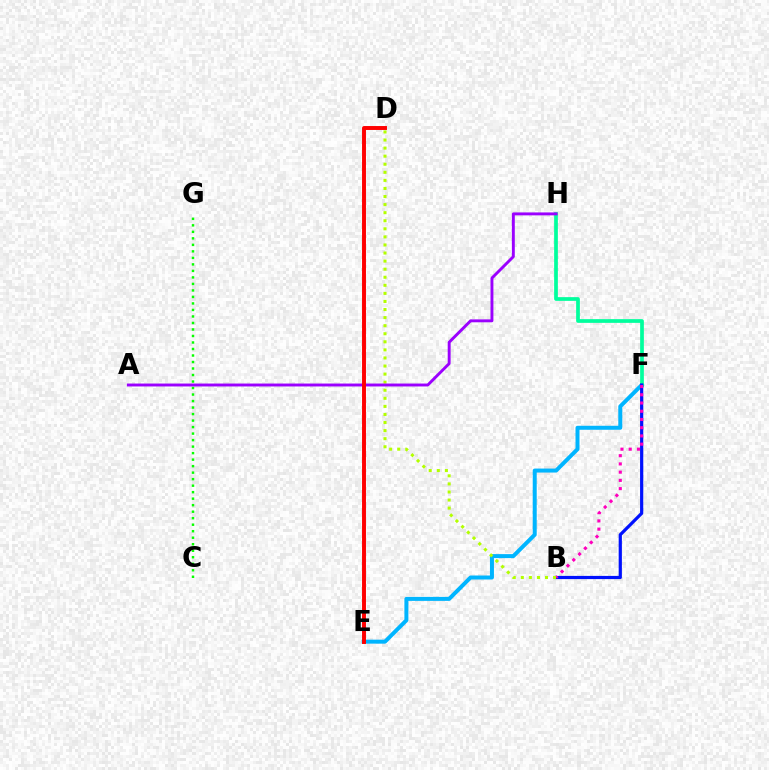{('C', 'G'): [{'color': '#08ff00', 'line_style': 'dotted', 'thickness': 1.77}], ('E', 'F'): [{'color': '#00b5ff', 'line_style': 'solid', 'thickness': 2.87}], ('F', 'H'): [{'color': '#00ff9d', 'line_style': 'solid', 'thickness': 2.68}], ('B', 'F'): [{'color': '#0010ff', 'line_style': 'solid', 'thickness': 2.31}, {'color': '#ff00bd', 'line_style': 'dotted', 'thickness': 2.24}], ('B', 'D'): [{'color': '#b3ff00', 'line_style': 'dotted', 'thickness': 2.19}], ('D', 'E'): [{'color': '#ffa500', 'line_style': 'dotted', 'thickness': 1.68}, {'color': '#ff0000', 'line_style': 'solid', 'thickness': 2.83}], ('A', 'H'): [{'color': '#9b00ff', 'line_style': 'solid', 'thickness': 2.1}]}